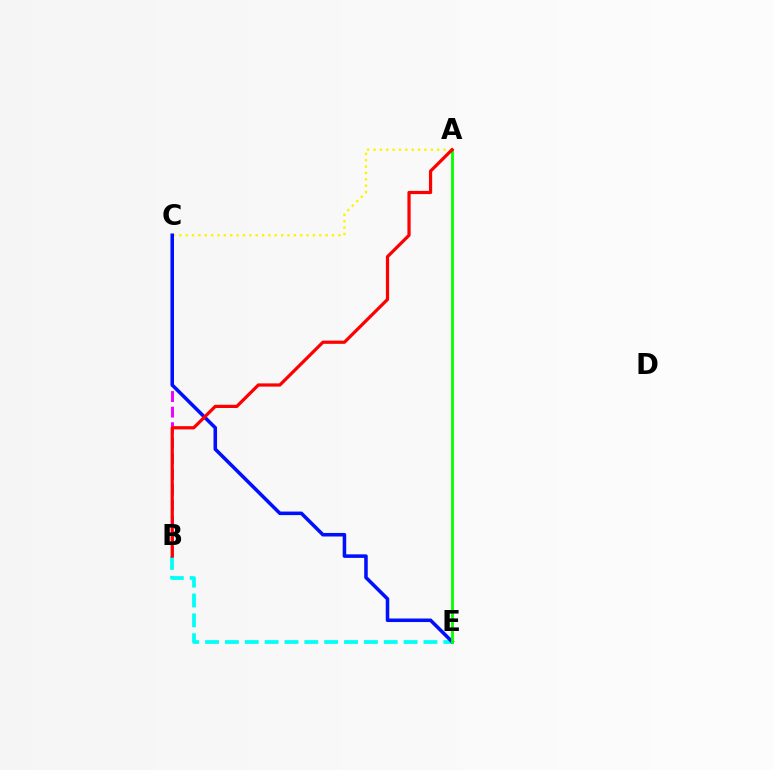{('B', 'C'): [{'color': '#ee00ff', 'line_style': 'dashed', 'thickness': 2.11}], ('A', 'C'): [{'color': '#fcf500', 'line_style': 'dotted', 'thickness': 1.73}], ('B', 'E'): [{'color': '#00fff6', 'line_style': 'dashed', 'thickness': 2.7}], ('C', 'E'): [{'color': '#0010ff', 'line_style': 'solid', 'thickness': 2.55}], ('A', 'E'): [{'color': '#08ff00', 'line_style': 'solid', 'thickness': 2.05}], ('A', 'B'): [{'color': '#ff0000', 'line_style': 'solid', 'thickness': 2.32}]}